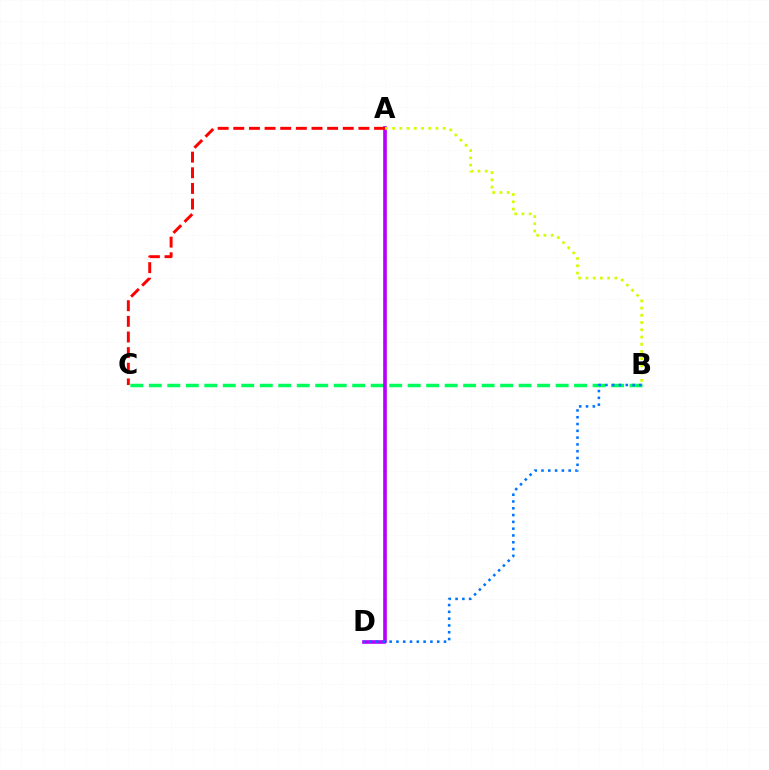{('B', 'C'): [{'color': '#00ff5c', 'line_style': 'dashed', 'thickness': 2.51}], ('A', 'D'): [{'color': '#b900ff', 'line_style': 'solid', 'thickness': 2.63}], ('B', 'D'): [{'color': '#0074ff', 'line_style': 'dotted', 'thickness': 1.85}], ('A', 'B'): [{'color': '#d1ff00', 'line_style': 'dotted', 'thickness': 1.96}], ('A', 'C'): [{'color': '#ff0000', 'line_style': 'dashed', 'thickness': 2.12}]}